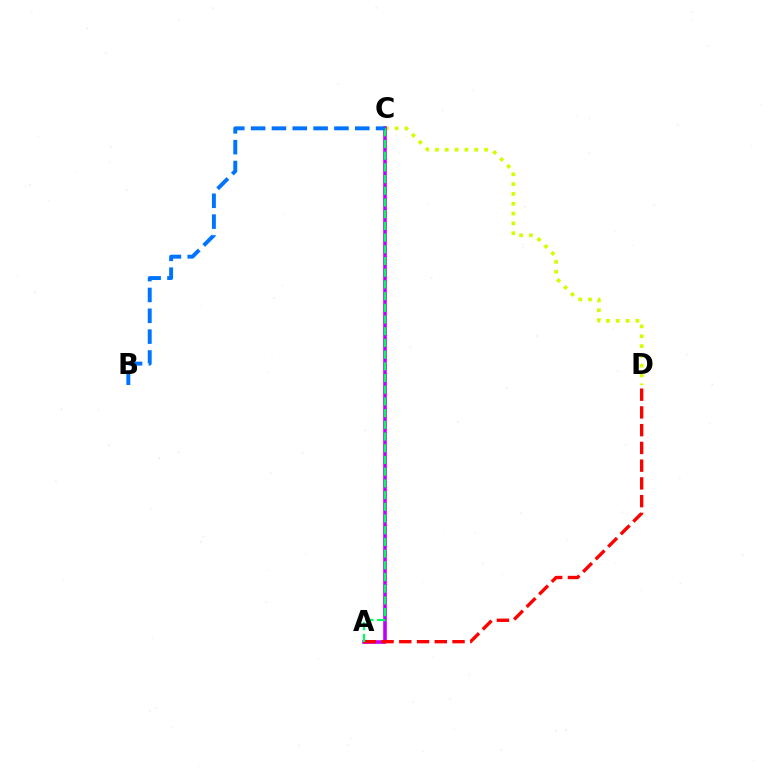{('C', 'D'): [{'color': '#d1ff00', 'line_style': 'dotted', 'thickness': 2.67}], ('A', 'C'): [{'color': '#b900ff', 'line_style': 'solid', 'thickness': 2.58}, {'color': '#00ff5c', 'line_style': 'dashed', 'thickness': 1.59}], ('A', 'D'): [{'color': '#ff0000', 'line_style': 'dashed', 'thickness': 2.41}], ('B', 'C'): [{'color': '#0074ff', 'line_style': 'dashed', 'thickness': 2.83}]}